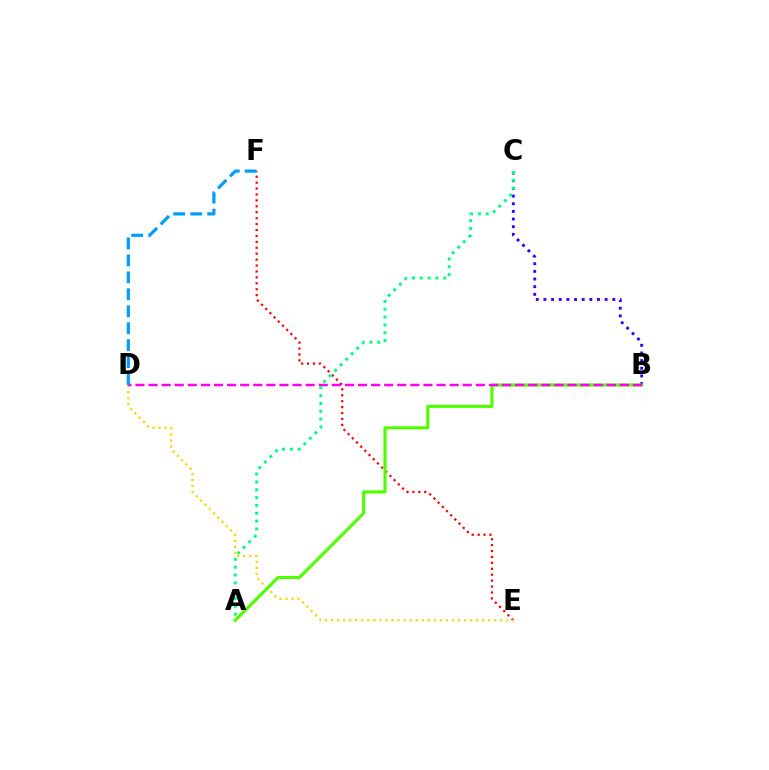{('B', 'C'): [{'color': '#3700ff', 'line_style': 'dotted', 'thickness': 2.08}], ('E', 'F'): [{'color': '#ff0000', 'line_style': 'dotted', 'thickness': 1.61}], ('D', 'E'): [{'color': '#ffd500', 'line_style': 'dotted', 'thickness': 1.64}], ('A', 'B'): [{'color': '#4fff00', 'line_style': 'solid', 'thickness': 2.24}], ('B', 'D'): [{'color': '#ff00ed', 'line_style': 'dashed', 'thickness': 1.78}], ('D', 'F'): [{'color': '#009eff', 'line_style': 'dashed', 'thickness': 2.3}], ('A', 'C'): [{'color': '#00ff86', 'line_style': 'dotted', 'thickness': 2.13}]}